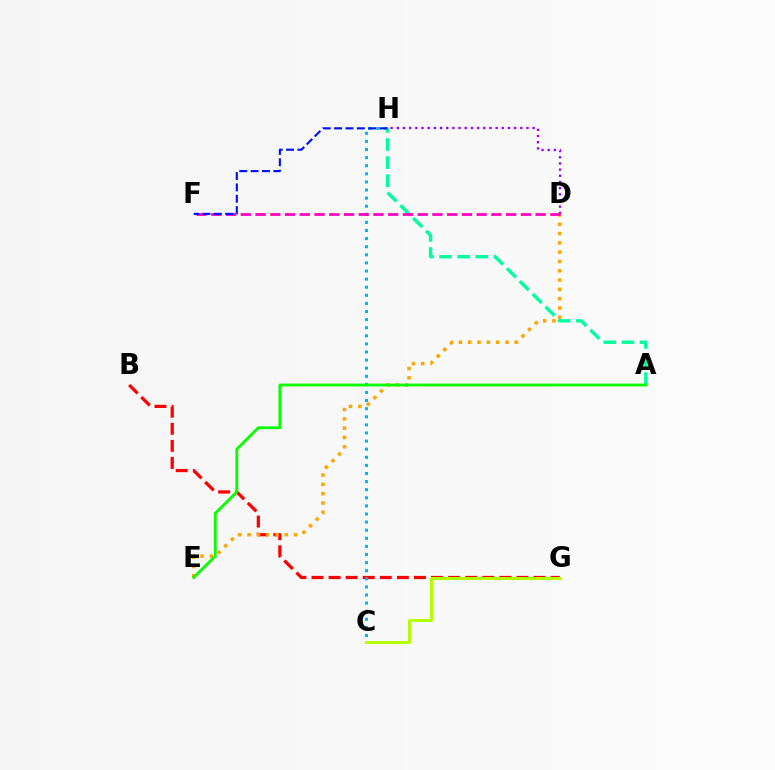{('B', 'G'): [{'color': '#ff0000', 'line_style': 'dashed', 'thickness': 2.32}], ('D', 'E'): [{'color': '#ffa500', 'line_style': 'dotted', 'thickness': 2.53}], ('C', 'H'): [{'color': '#00b5ff', 'line_style': 'dotted', 'thickness': 2.2}], ('A', 'H'): [{'color': '#00ff9d', 'line_style': 'dashed', 'thickness': 2.46}], ('C', 'G'): [{'color': '#b3ff00', 'line_style': 'solid', 'thickness': 2.14}], ('D', 'H'): [{'color': '#9b00ff', 'line_style': 'dotted', 'thickness': 1.68}], ('A', 'E'): [{'color': '#08ff00', 'line_style': 'solid', 'thickness': 2.03}], ('D', 'F'): [{'color': '#ff00bd', 'line_style': 'dashed', 'thickness': 2.0}], ('F', 'H'): [{'color': '#0010ff', 'line_style': 'dashed', 'thickness': 1.54}]}